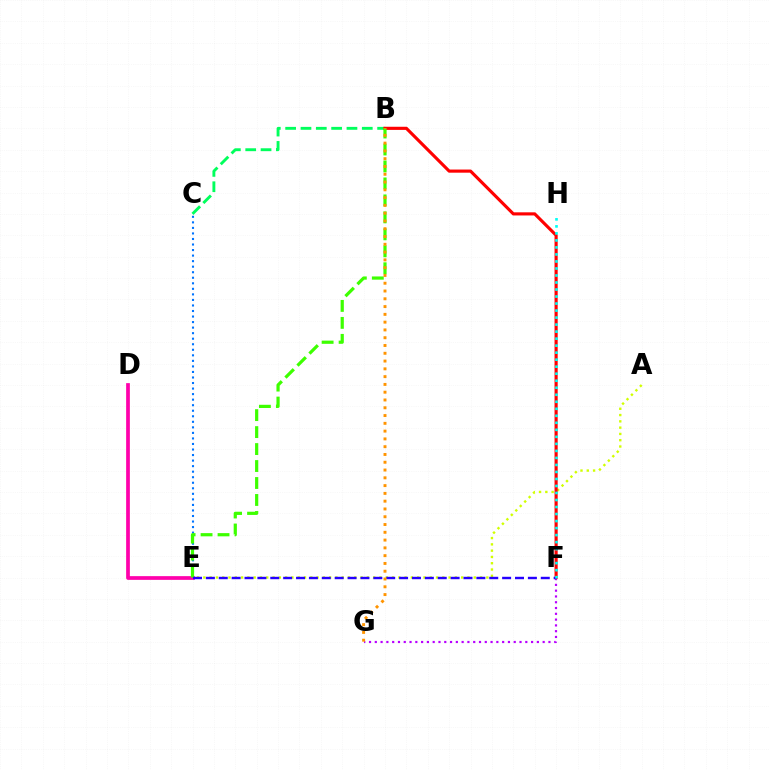{('C', 'E'): [{'color': '#0074ff', 'line_style': 'dotted', 'thickness': 1.51}], ('B', 'C'): [{'color': '#00ff5c', 'line_style': 'dashed', 'thickness': 2.08}], ('A', 'E'): [{'color': '#d1ff00', 'line_style': 'dotted', 'thickness': 1.71}], ('F', 'G'): [{'color': '#b900ff', 'line_style': 'dotted', 'thickness': 1.57}], ('B', 'F'): [{'color': '#ff0000', 'line_style': 'solid', 'thickness': 2.26}], ('D', 'E'): [{'color': '#ff00ac', 'line_style': 'solid', 'thickness': 2.68}], ('B', 'E'): [{'color': '#3dff00', 'line_style': 'dashed', 'thickness': 2.31}], ('E', 'F'): [{'color': '#2500ff', 'line_style': 'dashed', 'thickness': 1.75}], ('F', 'H'): [{'color': '#00fff6', 'line_style': 'dotted', 'thickness': 1.91}], ('B', 'G'): [{'color': '#ff9400', 'line_style': 'dotted', 'thickness': 2.11}]}